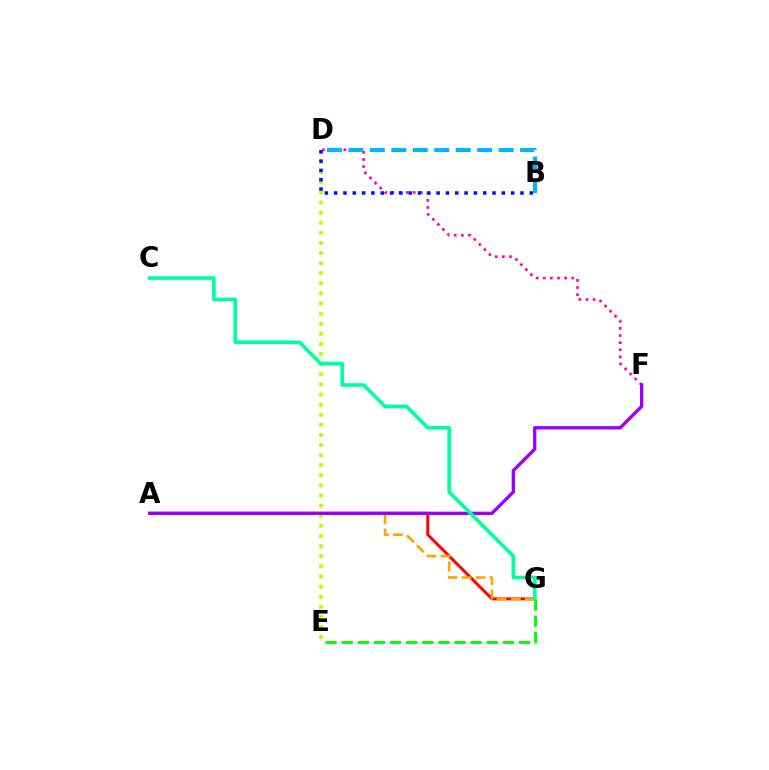{('D', 'E'): [{'color': '#b3ff00', 'line_style': 'dotted', 'thickness': 2.75}], ('D', 'F'): [{'color': '#ff00bd', 'line_style': 'dotted', 'thickness': 1.93}], ('A', 'G'): [{'color': '#ff0000', 'line_style': 'solid', 'thickness': 2.15}, {'color': '#ffa500', 'line_style': 'dashed', 'thickness': 1.92}], ('B', 'D'): [{'color': '#0010ff', 'line_style': 'dotted', 'thickness': 2.53}, {'color': '#00b5ff', 'line_style': 'dashed', 'thickness': 2.92}], ('E', 'G'): [{'color': '#08ff00', 'line_style': 'dashed', 'thickness': 2.19}], ('A', 'F'): [{'color': '#9b00ff', 'line_style': 'solid', 'thickness': 2.4}], ('C', 'G'): [{'color': '#00ff9d', 'line_style': 'solid', 'thickness': 2.63}]}